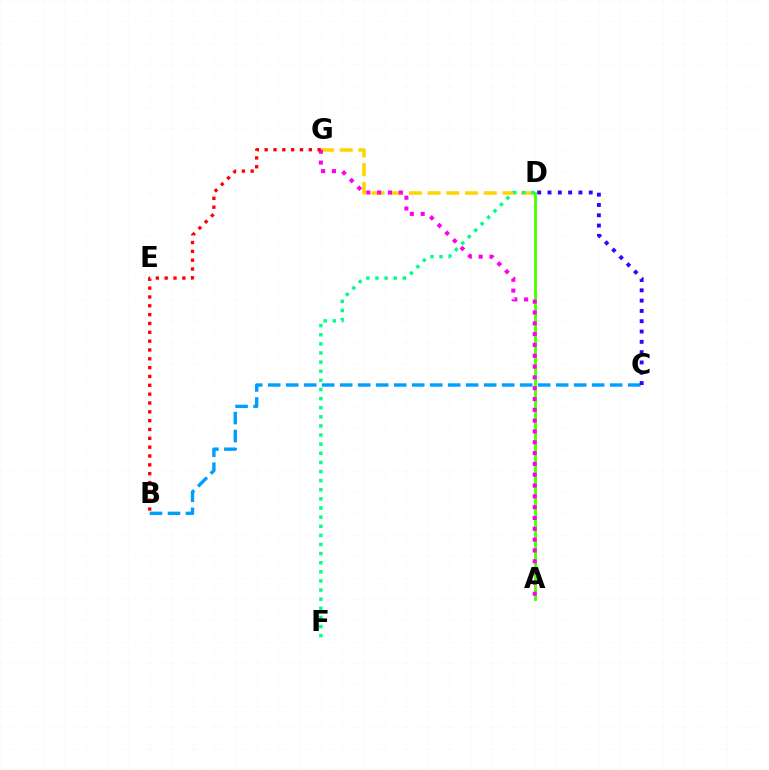{('D', 'G'): [{'color': '#ffd500', 'line_style': 'dashed', 'thickness': 2.54}], ('A', 'D'): [{'color': '#4fff00', 'line_style': 'solid', 'thickness': 2.07}], ('A', 'G'): [{'color': '#ff00ed', 'line_style': 'dotted', 'thickness': 2.94}], ('B', 'C'): [{'color': '#009eff', 'line_style': 'dashed', 'thickness': 2.45}], ('D', 'F'): [{'color': '#00ff86', 'line_style': 'dotted', 'thickness': 2.48}], ('C', 'D'): [{'color': '#3700ff', 'line_style': 'dotted', 'thickness': 2.8}], ('B', 'G'): [{'color': '#ff0000', 'line_style': 'dotted', 'thickness': 2.4}]}